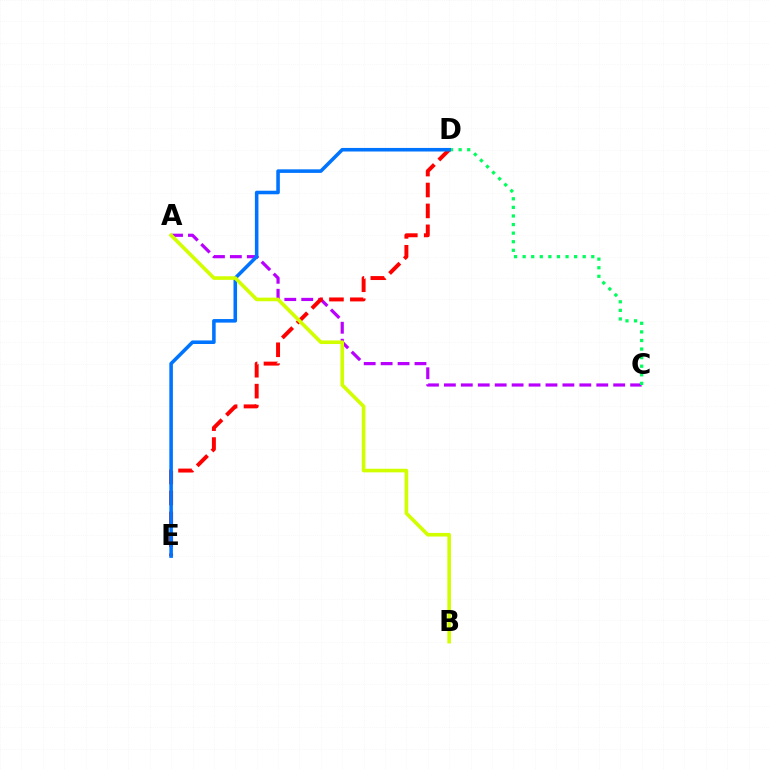{('A', 'C'): [{'color': '#b900ff', 'line_style': 'dashed', 'thickness': 2.3}], ('D', 'E'): [{'color': '#ff0000', 'line_style': 'dashed', 'thickness': 2.84}, {'color': '#0074ff', 'line_style': 'solid', 'thickness': 2.56}], ('C', 'D'): [{'color': '#00ff5c', 'line_style': 'dotted', 'thickness': 2.33}], ('A', 'B'): [{'color': '#d1ff00', 'line_style': 'solid', 'thickness': 2.61}]}